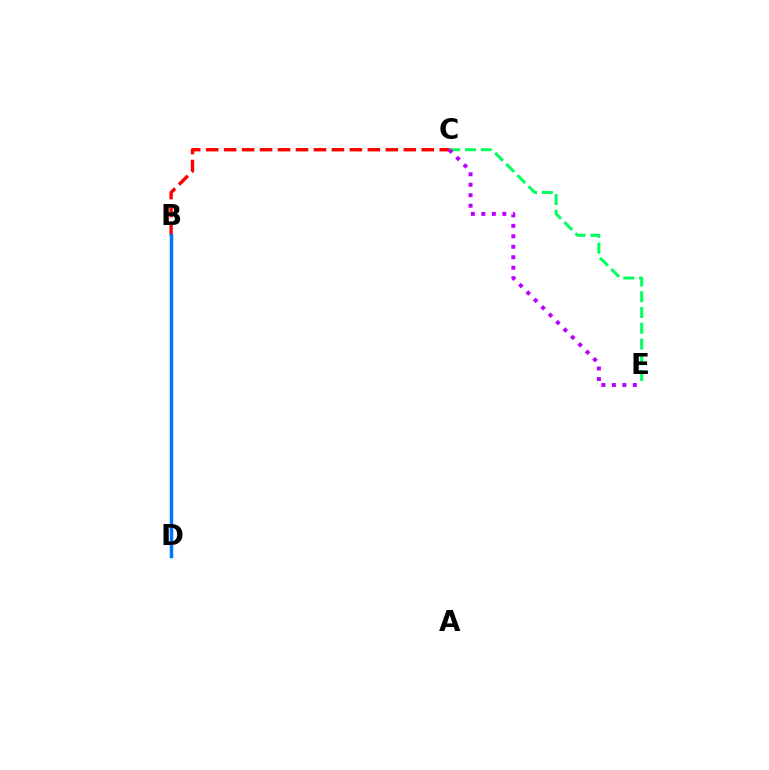{('C', 'E'): [{'color': '#00ff5c', 'line_style': 'dashed', 'thickness': 2.14}, {'color': '#b900ff', 'line_style': 'dotted', 'thickness': 2.85}], ('B', 'D'): [{'color': '#d1ff00', 'line_style': 'dotted', 'thickness': 2.17}, {'color': '#0074ff', 'line_style': 'solid', 'thickness': 2.51}], ('B', 'C'): [{'color': '#ff0000', 'line_style': 'dashed', 'thickness': 2.44}]}